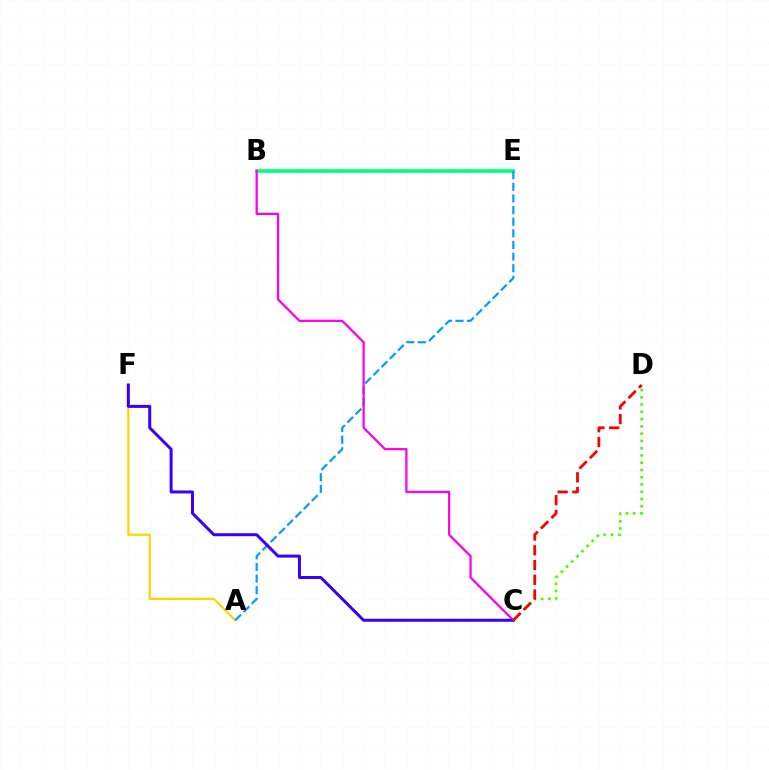{('A', 'F'): [{'color': '#ffd500', 'line_style': 'solid', 'thickness': 1.62}], ('B', 'E'): [{'color': '#00ff86', 'line_style': 'solid', 'thickness': 2.66}], ('A', 'E'): [{'color': '#009eff', 'line_style': 'dashed', 'thickness': 1.58}], ('B', 'C'): [{'color': '#ff00ed', 'line_style': 'solid', 'thickness': 1.63}], ('C', 'F'): [{'color': '#3700ff', 'line_style': 'solid', 'thickness': 2.16}], ('C', 'D'): [{'color': '#4fff00', 'line_style': 'dotted', 'thickness': 1.97}, {'color': '#ff0000', 'line_style': 'dashed', 'thickness': 2.0}]}